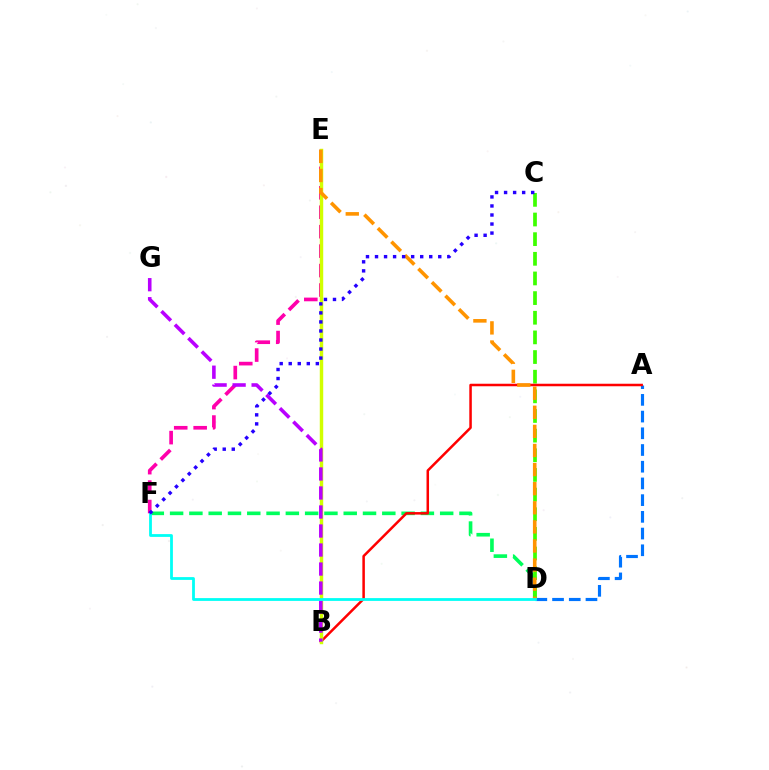{('D', 'F'): [{'color': '#00ff5c', 'line_style': 'dashed', 'thickness': 2.62}, {'color': '#00fff6', 'line_style': 'solid', 'thickness': 2.01}], ('A', 'D'): [{'color': '#0074ff', 'line_style': 'dashed', 'thickness': 2.27}], ('C', 'D'): [{'color': '#3dff00', 'line_style': 'dashed', 'thickness': 2.67}], ('E', 'F'): [{'color': '#ff00ac', 'line_style': 'dashed', 'thickness': 2.64}], ('A', 'B'): [{'color': '#ff0000', 'line_style': 'solid', 'thickness': 1.81}], ('B', 'E'): [{'color': '#d1ff00', 'line_style': 'solid', 'thickness': 2.48}], ('B', 'G'): [{'color': '#b900ff', 'line_style': 'dashed', 'thickness': 2.58}], ('D', 'E'): [{'color': '#ff9400', 'line_style': 'dashed', 'thickness': 2.6}], ('C', 'F'): [{'color': '#2500ff', 'line_style': 'dotted', 'thickness': 2.45}]}